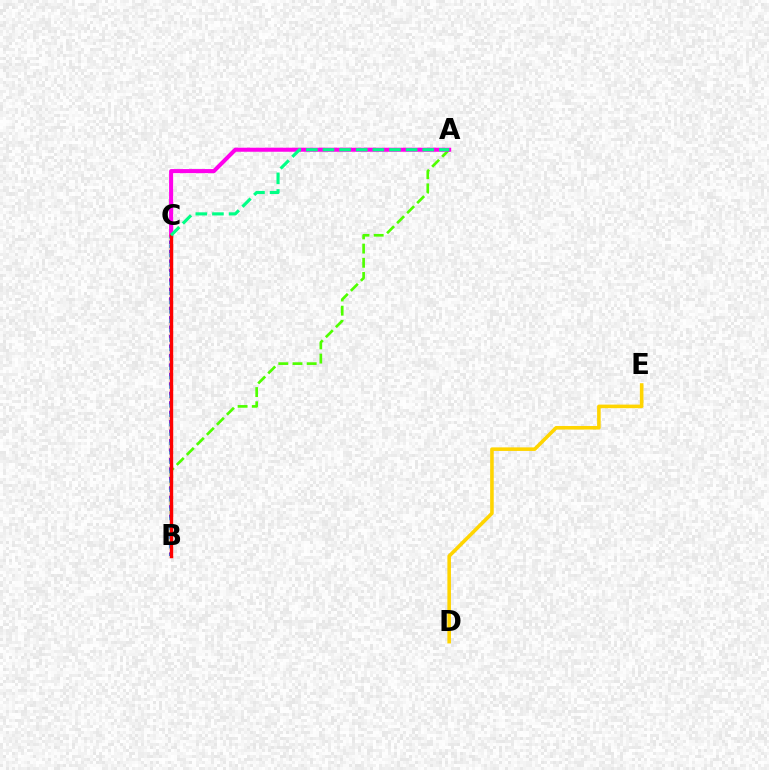{('D', 'E'): [{'color': '#ffd500', 'line_style': 'solid', 'thickness': 2.57}], ('A', 'B'): [{'color': '#4fff00', 'line_style': 'dashed', 'thickness': 1.93}], ('B', 'C'): [{'color': '#3700ff', 'line_style': 'dotted', 'thickness': 2.57}, {'color': '#009eff', 'line_style': 'dotted', 'thickness': 2.55}, {'color': '#ff0000', 'line_style': 'solid', 'thickness': 2.47}], ('A', 'C'): [{'color': '#ff00ed', 'line_style': 'solid', 'thickness': 2.92}, {'color': '#00ff86', 'line_style': 'dashed', 'thickness': 2.26}]}